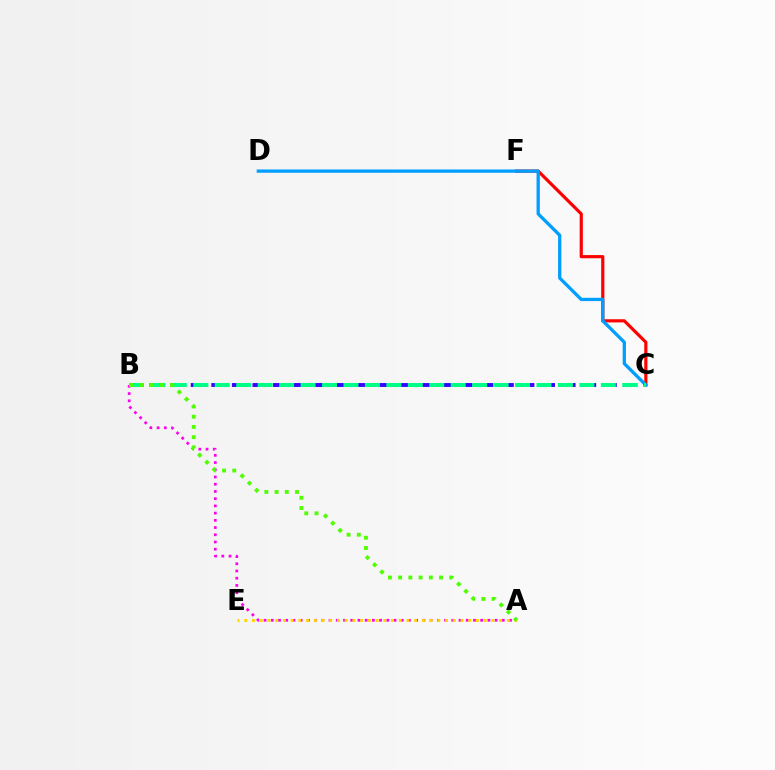{('C', 'F'): [{'color': '#ff0000', 'line_style': 'solid', 'thickness': 2.29}], ('A', 'B'): [{'color': '#ff00ed', 'line_style': 'dotted', 'thickness': 1.96}, {'color': '#4fff00', 'line_style': 'dotted', 'thickness': 2.78}], ('C', 'D'): [{'color': '#009eff', 'line_style': 'solid', 'thickness': 2.37}], ('B', 'C'): [{'color': '#3700ff', 'line_style': 'dashed', 'thickness': 2.8}, {'color': '#00ff86', 'line_style': 'dashed', 'thickness': 2.91}], ('A', 'E'): [{'color': '#ffd500', 'line_style': 'dotted', 'thickness': 2.1}]}